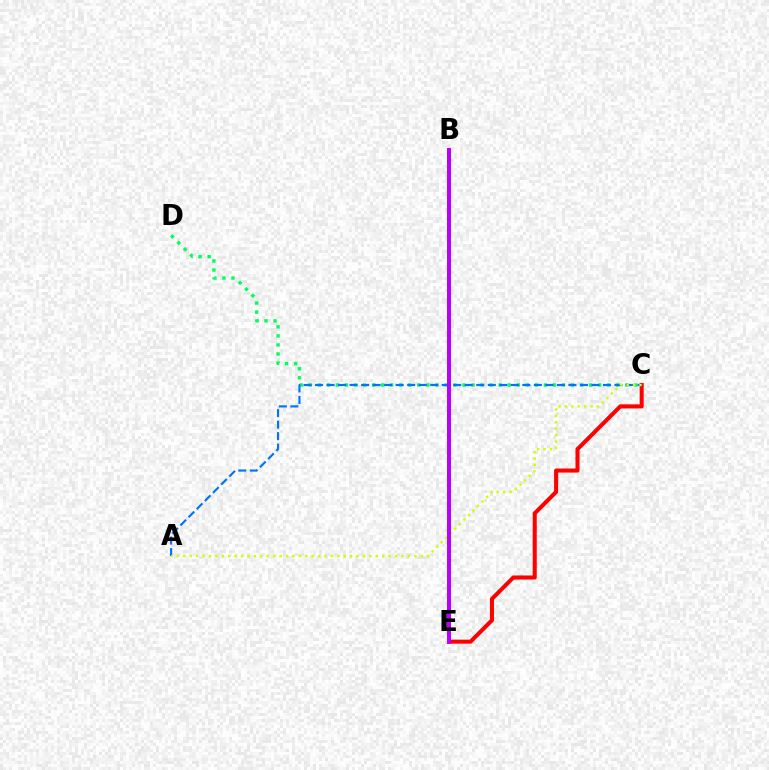{('C', 'D'): [{'color': '#00ff5c', 'line_style': 'dotted', 'thickness': 2.46}], ('C', 'E'): [{'color': '#ff0000', 'line_style': 'solid', 'thickness': 2.92}], ('A', 'C'): [{'color': '#0074ff', 'line_style': 'dashed', 'thickness': 1.56}, {'color': '#d1ff00', 'line_style': 'dotted', 'thickness': 1.74}], ('B', 'E'): [{'color': '#b900ff', 'line_style': 'solid', 'thickness': 2.88}]}